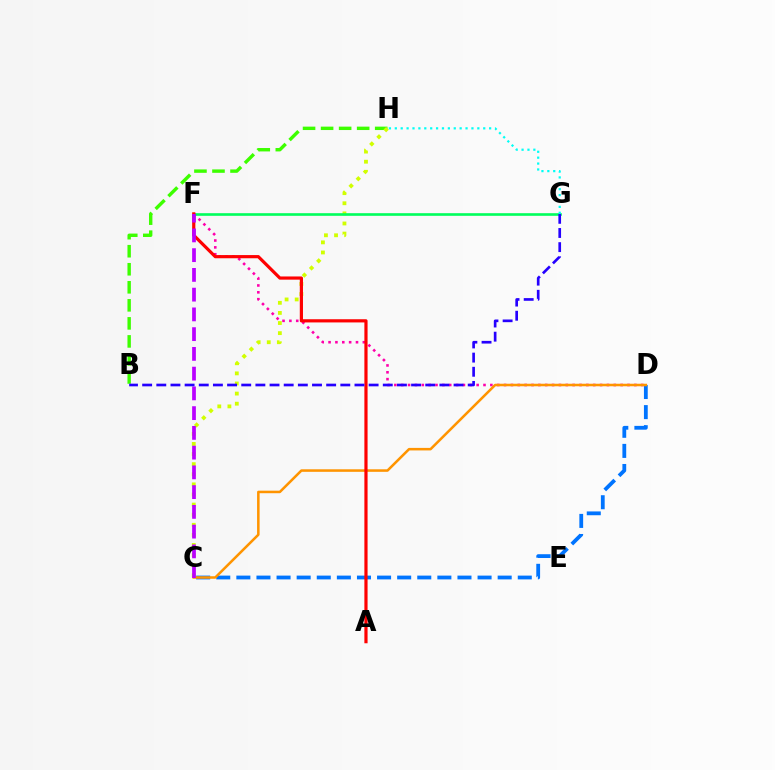{('B', 'H'): [{'color': '#3dff00', 'line_style': 'dashed', 'thickness': 2.45}], ('C', 'D'): [{'color': '#0074ff', 'line_style': 'dashed', 'thickness': 2.73}, {'color': '#ff9400', 'line_style': 'solid', 'thickness': 1.82}], ('D', 'F'): [{'color': '#ff00ac', 'line_style': 'dotted', 'thickness': 1.86}], ('C', 'H'): [{'color': '#d1ff00', 'line_style': 'dotted', 'thickness': 2.75}], ('F', 'G'): [{'color': '#00ff5c', 'line_style': 'solid', 'thickness': 1.9}], ('A', 'F'): [{'color': '#ff0000', 'line_style': 'solid', 'thickness': 2.3}], ('C', 'F'): [{'color': '#b900ff', 'line_style': 'dashed', 'thickness': 2.68}], ('B', 'G'): [{'color': '#2500ff', 'line_style': 'dashed', 'thickness': 1.92}], ('G', 'H'): [{'color': '#00fff6', 'line_style': 'dotted', 'thickness': 1.6}]}